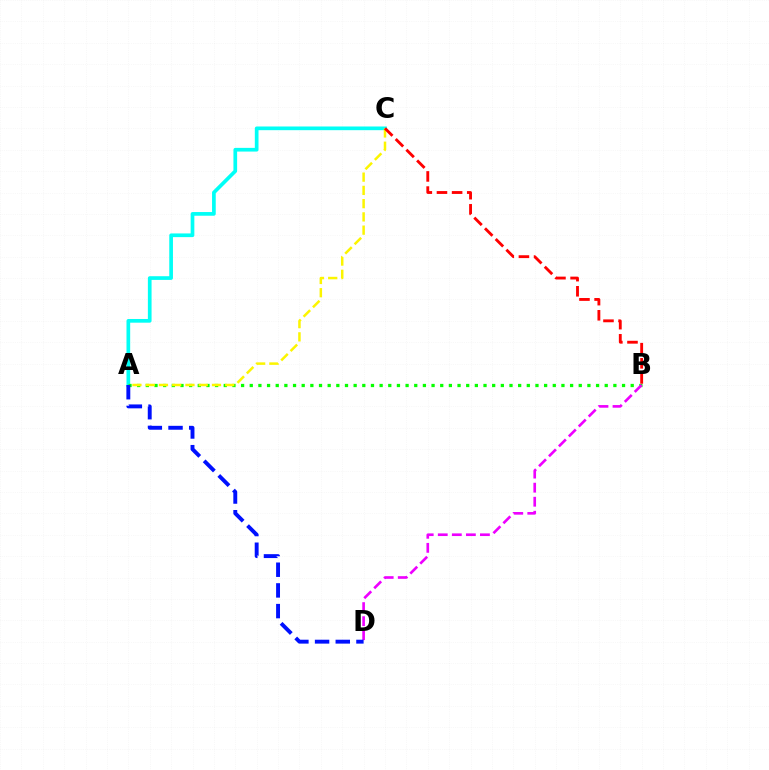{('A', 'C'): [{'color': '#00fff6', 'line_style': 'solid', 'thickness': 2.66}, {'color': '#fcf500', 'line_style': 'dashed', 'thickness': 1.8}], ('A', 'B'): [{'color': '#08ff00', 'line_style': 'dotted', 'thickness': 2.35}], ('B', 'D'): [{'color': '#ee00ff', 'line_style': 'dashed', 'thickness': 1.91}], ('A', 'D'): [{'color': '#0010ff', 'line_style': 'dashed', 'thickness': 2.81}], ('B', 'C'): [{'color': '#ff0000', 'line_style': 'dashed', 'thickness': 2.06}]}